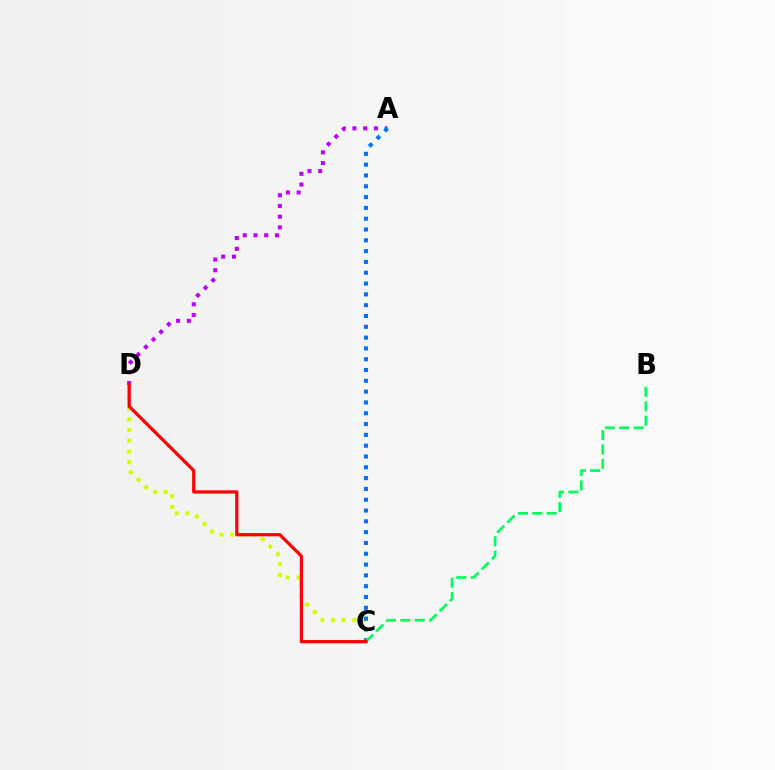{('C', 'D'): [{'color': '#d1ff00', 'line_style': 'dotted', 'thickness': 2.92}, {'color': '#ff0000', 'line_style': 'solid', 'thickness': 2.33}], ('A', 'D'): [{'color': '#b900ff', 'line_style': 'dotted', 'thickness': 2.92}], ('A', 'C'): [{'color': '#0074ff', 'line_style': 'dotted', 'thickness': 2.94}], ('B', 'C'): [{'color': '#00ff5c', 'line_style': 'dashed', 'thickness': 1.95}]}